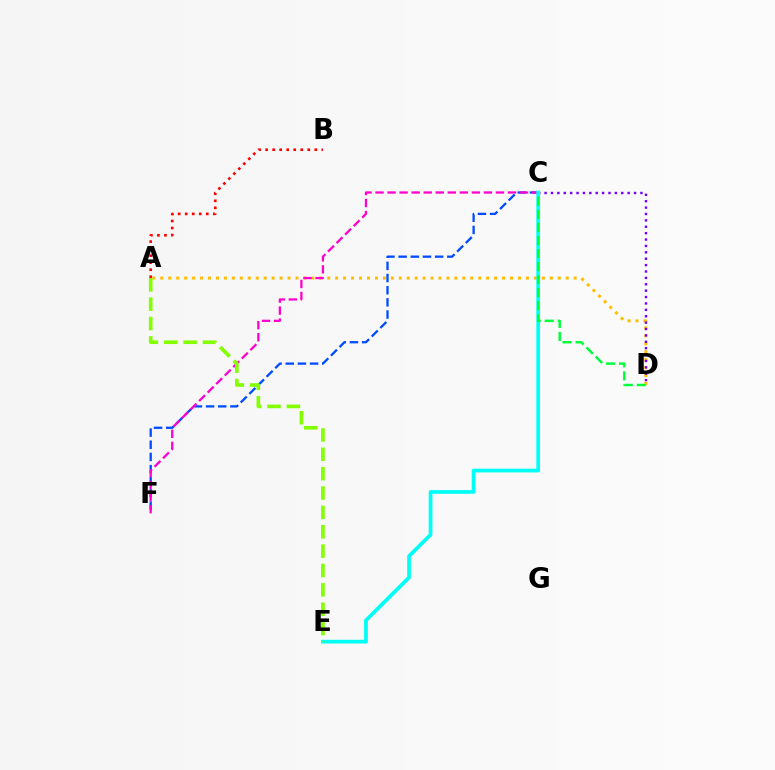{('A', 'D'): [{'color': '#ffbd00', 'line_style': 'dotted', 'thickness': 2.16}], ('C', 'F'): [{'color': '#004bff', 'line_style': 'dashed', 'thickness': 1.65}, {'color': '#ff00cf', 'line_style': 'dashed', 'thickness': 1.64}], ('C', 'D'): [{'color': '#7200ff', 'line_style': 'dotted', 'thickness': 1.74}, {'color': '#00ff39', 'line_style': 'dashed', 'thickness': 1.77}], ('C', 'E'): [{'color': '#00fff6', 'line_style': 'solid', 'thickness': 2.69}], ('A', 'E'): [{'color': '#84ff00', 'line_style': 'dashed', 'thickness': 2.63}], ('A', 'B'): [{'color': '#ff0000', 'line_style': 'dotted', 'thickness': 1.91}]}